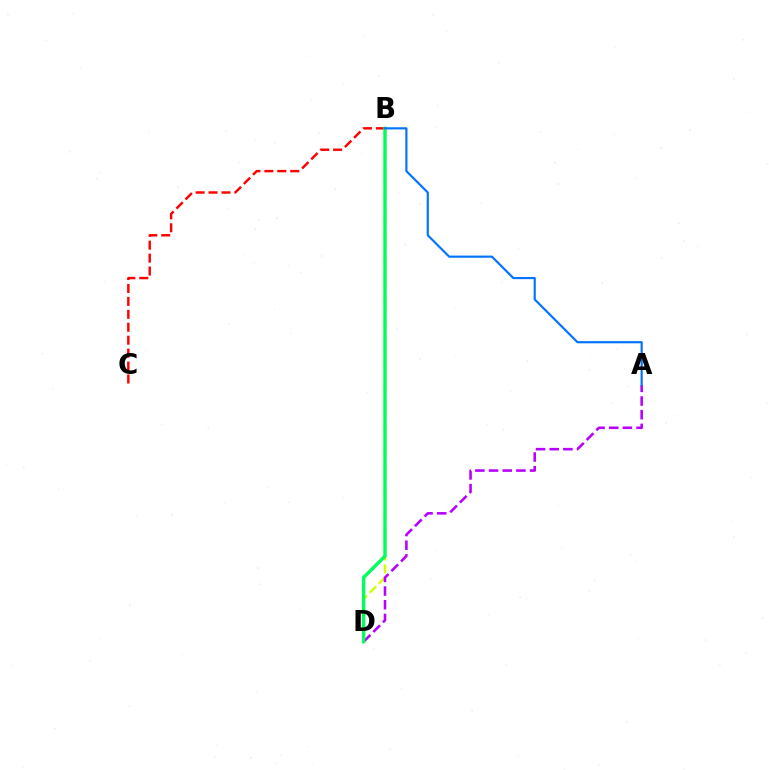{('B', 'D'): [{'color': '#d1ff00', 'line_style': 'dashed', 'thickness': 1.75}, {'color': '#00ff5c', 'line_style': 'solid', 'thickness': 2.42}], ('B', 'C'): [{'color': '#ff0000', 'line_style': 'dashed', 'thickness': 1.76}], ('A', 'D'): [{'color': '#b900ff', 'line_style': 'dashed', 'thickness': 1.86}], ('A', 'B'): [{'color': '#0074ff', 'line_style': 'solid', 'thickness': 1.56}]}